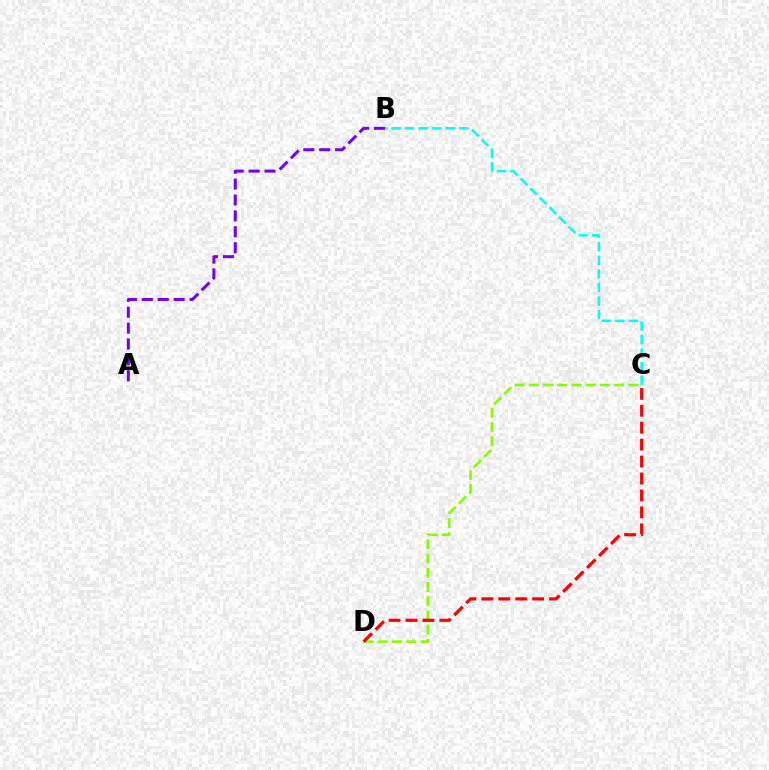{('B', 'C'): [{'color': '#00fff6', 'line_style': 'dashed', 'thickness': 1.84}], ('C', 'D'): [{'color': '#84ff00', 'line_style': 'dashed', 'thickness': 1.93}, {'color': '#ff0000', 'line_style': 'dashed', 'thickness': 2.3}], ('A', 'B'): [{'color': '#7200ff', 'line_style': 'dashed', 'thickness': 2.16}]}